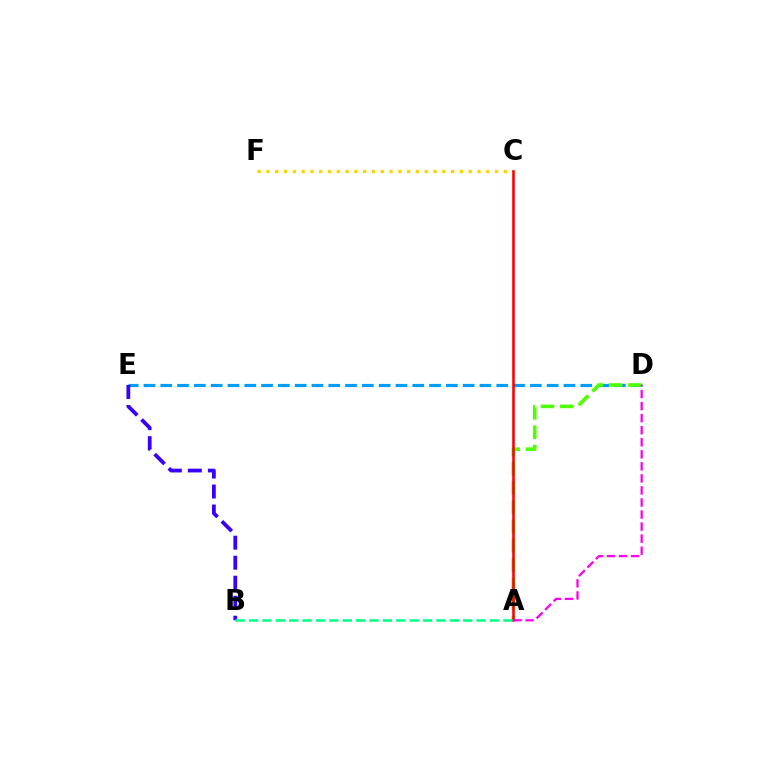{('D', 'E'): [{'color': '#009eff', 'line_style': 'dashed', 'thickness': 2.28}], ('B', 'E'): [{'color': '#3700ff', 'line_style': 'dashed', 'thickness': 2.72}], ('A', 'D'): [{'color': '#4fff00', 'line_style': 'dashed', 'thickness': 2.62}, {'color': '#ff00ed', 'line_style': 'dashed', 'thickness': 1.64}], ('C', 'F'): [{'color': '#ffd500', 'line_style': 'dotted', 'thickness': 2.39}], ('A', 'C'): [{'color': '#ff0000', 'line_style': 'solid', 'thickness': 1.86}], ('A', 'B'): [{'color': '#00ff86', 'line_style': 'dashed', 'thickness': 1.82}]}